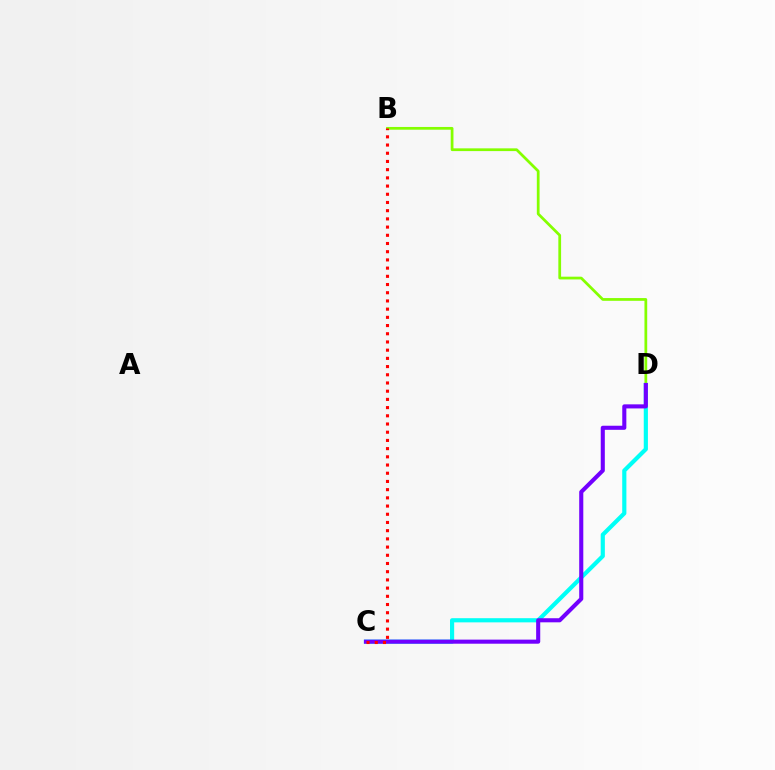{('B', 'D'): [{'color': '#84ff00', 'line_style': 'solid', 'thickness': 1.98}], ('C', 'D'): [{'color': '#00fff6', 'line_style': 'solid', 'thickness': 3.0}, {'color': '#7200ff', 'line_style': 'solid', 'thickness': 2.94}], ('B', 'C'): [{'color': '#ff0000', 'line_style': 'dotted', 'thickness': 2.23}]}